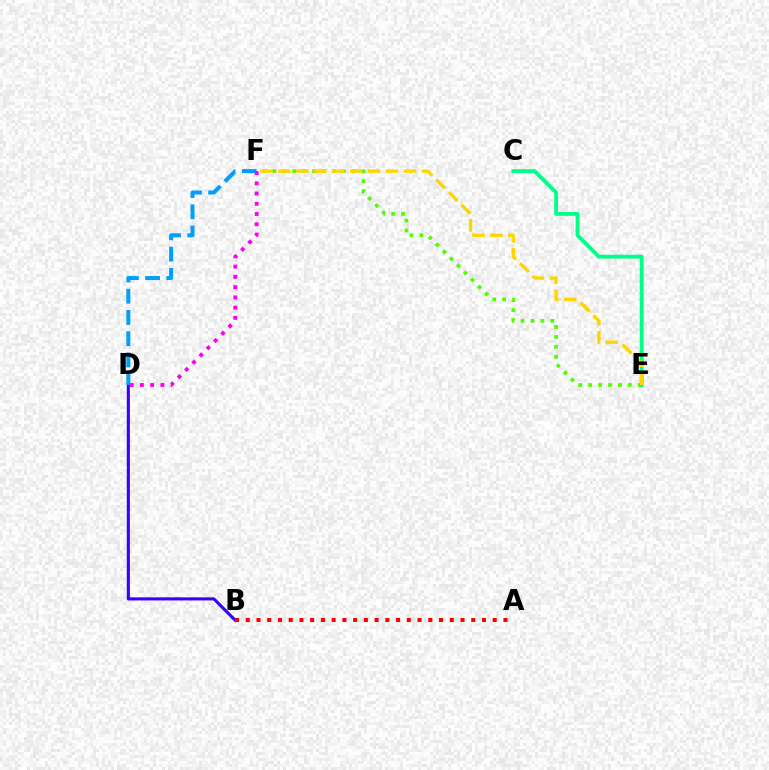{('E', 'F'): [{'color': '#4fff00', 'line_style': 'dotted', 'thickness': 2.7}, {'color': '#ffd500', 'line_style': 'dashed', 'thickness': 2.44}], ('C', 'E'): [{'color': '#00ff86', 'line_style': 'solid', 'thickness': 2.76}], ('B', 'D'): [{'color': '#3700ff', 'line_style': 'solid', 'thickness': 2.22}], ('D', 'F'): [{'color': '#009eff', 'line_style': 'dashed', 'thickness': 2.88}, {'color': '#ff00ed', 'line_style': 'dotted', 'thickness': 2.78}], ('A', 'B'): [{'color': '#ff0000', 'line_style': 'dotted', 'thickness': 2.92}]}